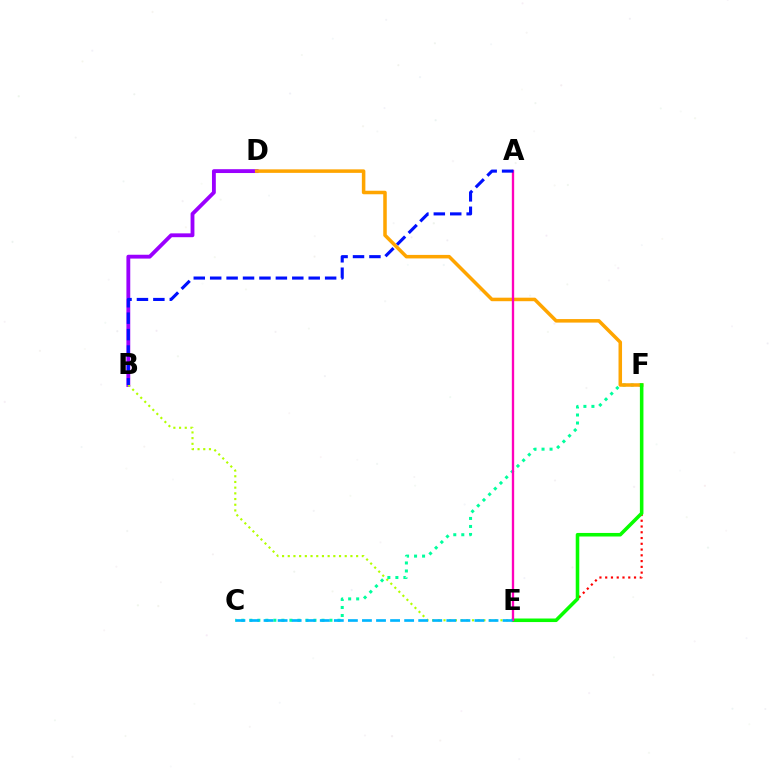{('B', 'D'): [{'color': '#9b00ff', 'line_style': 'solid', 'thickness': 2.76}], ('B', 'E'): [{'color': '#b3ff00', 'line_style': 'dotted', 'thickness': 1.55}], ('C', 'F'): [{'color': '#00ff9d', 'line_style': 'dotted', 'thickness': 2.18}], ('E', 'F'): [{'color': '#ff0000', 'line_style': 'dotted', 'thickness': 1.57}, {'color': '#08ff00', 'line_style': 'solid', 'thickness': 2.56}], ('D', 'F'): [{'color': '#ffa500', 'line_style': 'solid', 'thickness': 2.54}], ('A', 'E'): [{'color': '#ff00bd', 'line_style': 'solid', 'thickness': 1.68}], ('A', 'B'): [{'color': '#0010ff', 'line_style': 'dashed', 'thickness': 2.23}], ('C', 'E'): [{'color': '#00b5ff', 'line_style': 'dashed', 'thickness': 1.91}]}